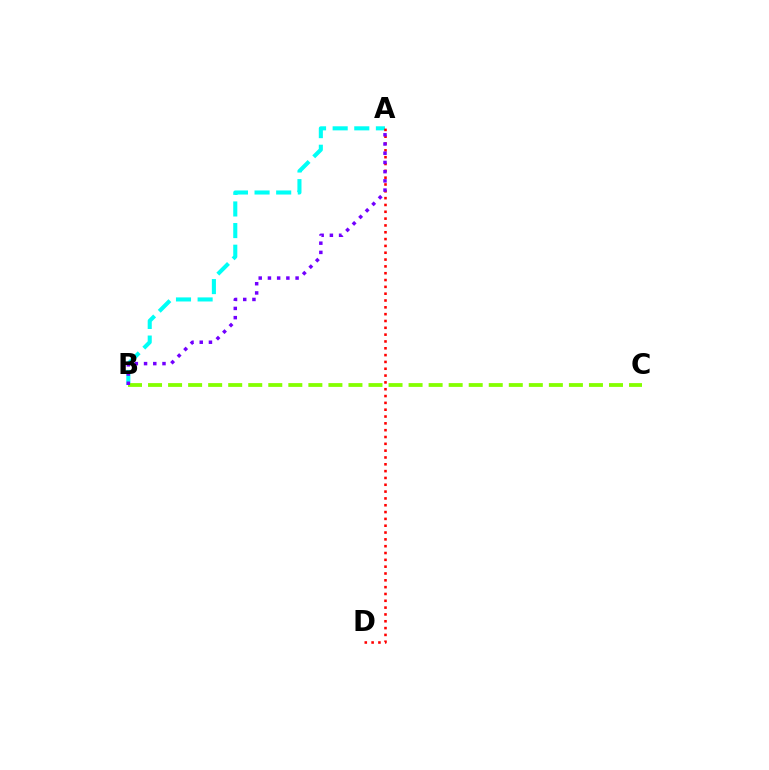{('A', 'B'): [{'color': '#00fff6', 'line_style': 'dashed', 'thickness': 2.94}, {'color': '#7200ff', 'line_style': 'dotted', 'thickness': 2.5}], ('A', 'D'): [{'color': '#ff0000', 'line_style': 'dotted', 'thickness': 1.85}], ('B', 'C'): [{'color': '#84ff00', 'line_style': 'dashed', 'thickness': 2.72}]}